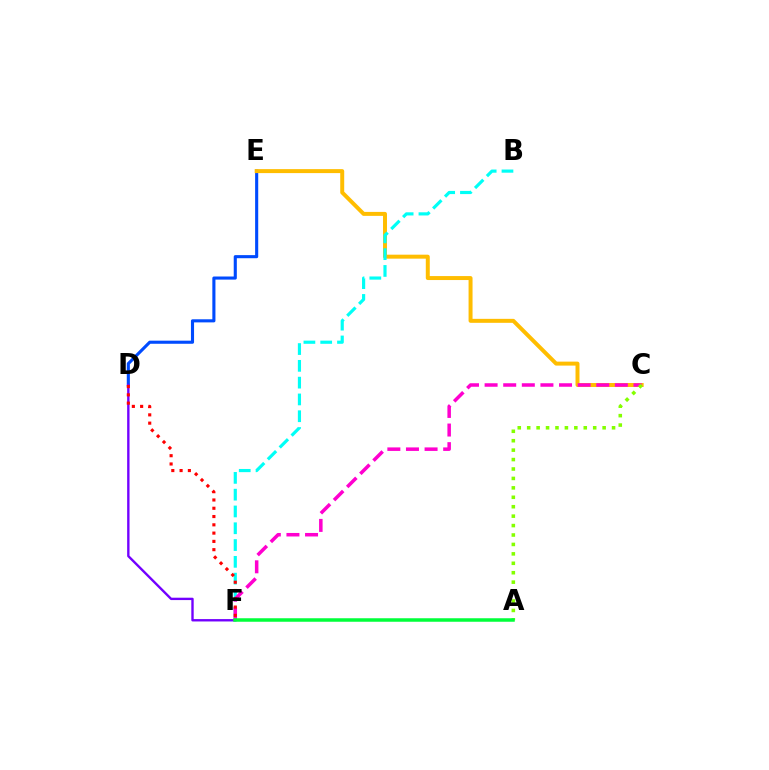{('D', 'E'): [{'color': '#004bff', 'line_style': 'solid', 'thickness': 2.23}], ('D', 'F'): [{'color': '#7200ff', 'line_style': 'solid', 'thickness': 1.71}, {'color': '#ff0000', 'line_style': 'dotted', 'thickness': 2.25}], ('C', 'E'): [{'color': '#ffbd00', 'line_style': 'solid', 'thickness': 2.86}], ('B', 'F'): [{'color': '#00fff6', 'line_style': 'dashed', 'thickness': 2.28}], ('C', 'F'): [{'color': '#ff00cf', 'line_style': 'dashed', 'thickness': 2.53}], ('A', 'C'): [{'color': '#84ff00', 'line_style': 'dotted', 'thickness': 2.56}], ('A', 'F'): [{'color': '#00ff39', 'line_style': 'solid', 'thickness': 2.52}]}